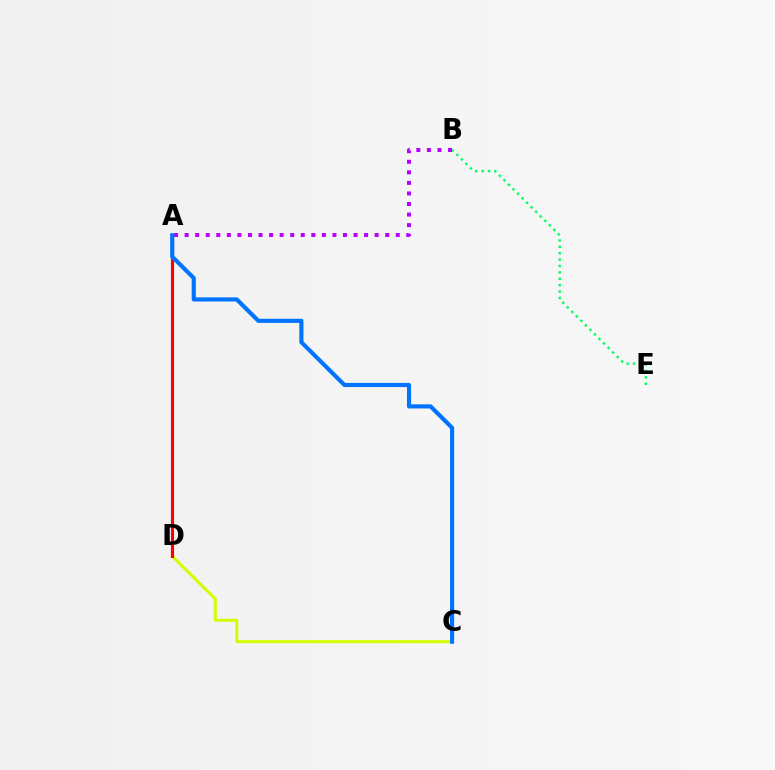{('C', 'D'): [{'color': '#d1ff00', 'line_style': 'solid', 'thickness': 2.17}], ('A', 'D'): [{'color': '#ff0000', 'line_style': 'solid', 'thickness': 2.25}], ('B', 'E'): [{'color': '#00ff5c', 'line_style': 'dotted', 'thickness': 1.74}], ('A', 'B'): [{'color': '#b900ff', 'line_style': 'dotted', 'thickness': 2.87}], ('A', 'C'): [{'color': '#0074ff', 'line_style': 'solid', 'thickness': 2.98}]}